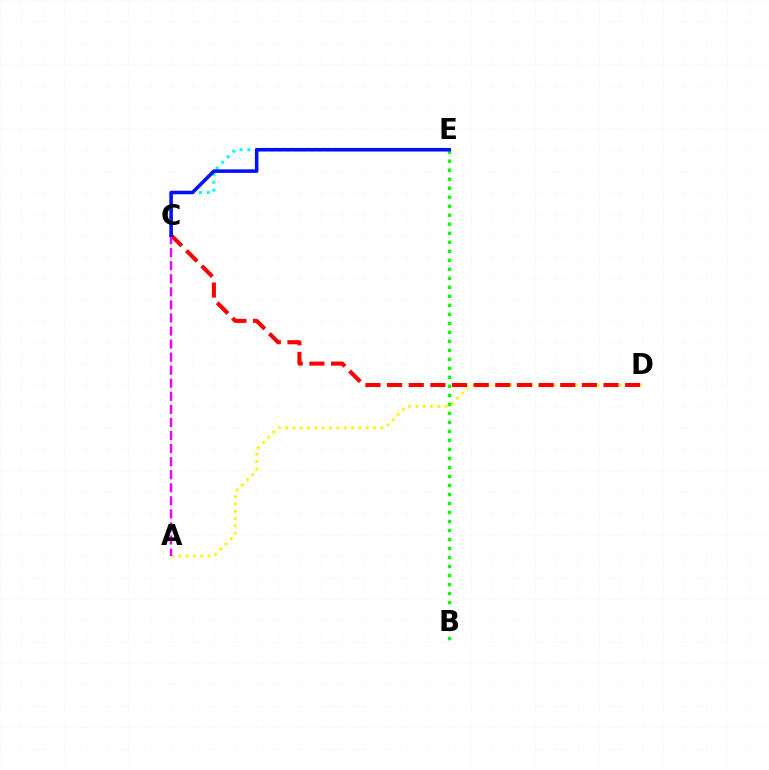{('A', 'D'): [{'color': '#fcf500', 'line_style': 'dotted', 'thickness': 1.99}], ('C', 'D'): [{'color': '#ff0000', 'line_style': 'dashed', 'thickness': 2.94}], ('C', 'E'): [{'color': '#00fff6', 'line_style': 'dotted', 'thickness': 2.13}, {'color': '#0010ff', 'line_style': 'solid', 'thickness': 2.56}], ('B', 'E'): [{'color': '#08ff00', 'line_style': 'dotted', 'thickness': 2.45}], ('A', 'C'): [{'color': '#ee00ff', 'line_style': 'dashed', 'thickness': 1.77}]}